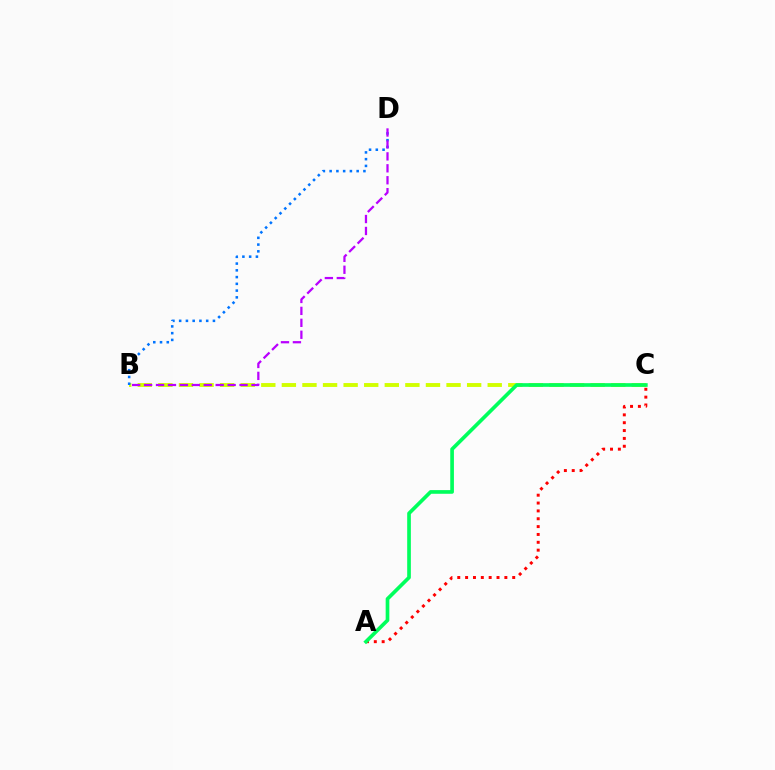{('B', 'C'): [{'color': '#d1ff00', 'line_style': 'dashed', 'thickness': 2.8}], ('B', 'D'): [{'color': '#0074ff', 'line_style': 'dotted', 'thickness': 1.84}, {'color': '#b900ff', 'line_style': 'dashed', 'thickness': 1.62}], ('A', 'C'): [{'color': '#ff0000', 'line_style': 'dotted', 'thickness': 2.13}, {'color': '#00ff5c', 'line_style': 'solid', 'thickness': 2.64}]}